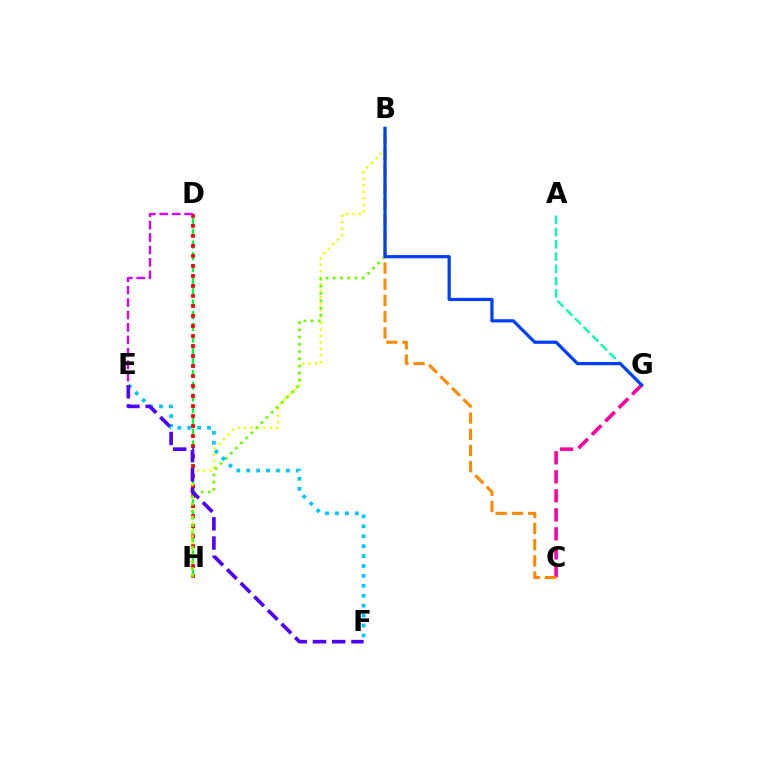{('C', 'G'): [{'color': '#ff00a0', 'line_style': 'dashed', 'thickness': 2.58}], ('D', 'H'): [{'color': '#00ff27', 'line_style': 'dashed', 'thickness': 1.6}, {'color': '#ff0000', 'line_style': 'dotted', 'thickness': 2.72}], ('B', 'H'): [{'color': '#eeff00', 'line_style': 'dotted', 'thickness': 1.76}, {'color': '#66ff00', 'line_style': 'dotted', 'thickness': 1.96}], ('B', 'C'): [{'color': '#ff8800', 'line_style': 'dashed', 'thickness': 2.2}], ('A', 'G'): [{'color': '#00ffaf', 'line_style': 'dashed', 'thickness': 1.67}], ('B', 'G'): [{'color': '#003fff', 'line_style': 'solid', 'thickness': 2.31}], ('E', 'F'): [{'color': '#00c7ff', 'line_style': 'dotted', 'thickness': 2.69}, {'color': '#4f00ff', 'line_style': 'dashed', 'thickness': 2.62}], ('D', 'E'): [{'color': '#d600ff', 'line_style': 'dashed', 'thickness': 1.69}]}